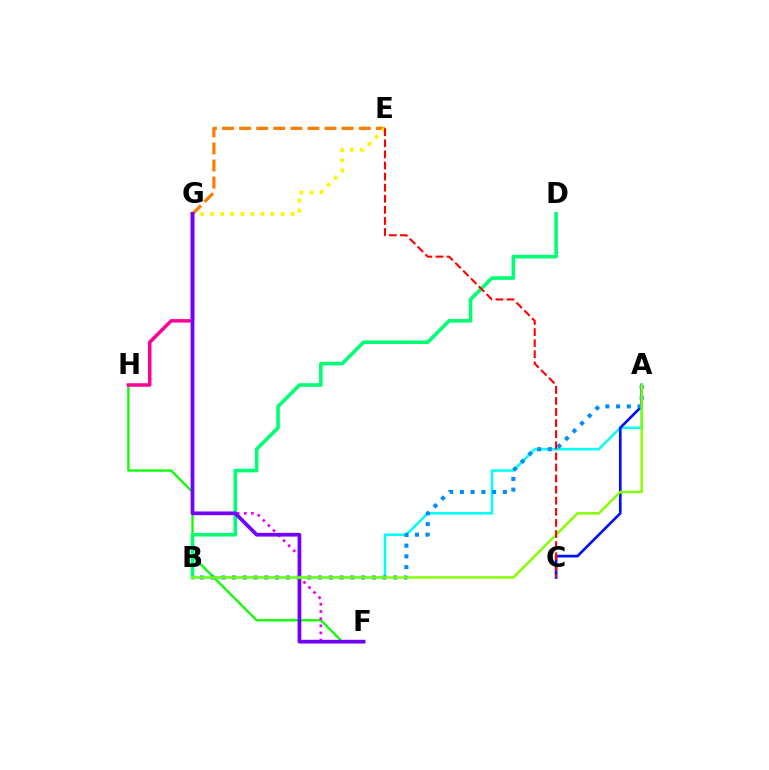{('F', 'H'): [{'color': '#08ff00', 'line_style': 'solid', 'thickness': 1.64}], ('E', 'G'): [{'color': '#ff7c00', 'line_style': 'dashed', 'thickness': 2.32}, {'color': '#fcf500', 'line_style': 'dotted', 'thickness': 2.73}], ('A', 'B'): [{'color': '#00fff6', 'line_style': 'solid', 'thickness': 1.83}, {'color': '#008cff', 'line_style': 'dotted', 'thickness': 2.92}, {'color': '#84ff00', 'line_style': 'solid', 'thickness': 1.77}], ('G', 'H'): [{'color': '#ff0094', 'line_style': 'solid', 'thickness': 2.51}], ('F', 'G'): [{'color': '#ee00ff', 'line_style': 'dotted', 'thickness': 1.95}, {'color': '#7200ff', 'line_style': 'solid', 'thickness': 2.68}], ('A', 'C'): [{'color': '#0010ff', 'line_style': 'solid', 'thickness': 1.92}], ('B', 'D'): [{'color': '#00ff74', 'line_style': 'solid', 'thickness': 2.6}], ('C', 'E'): [{'color': '#ff0000', 'line_style': 'dashed', 'thickness': 1.51}]}